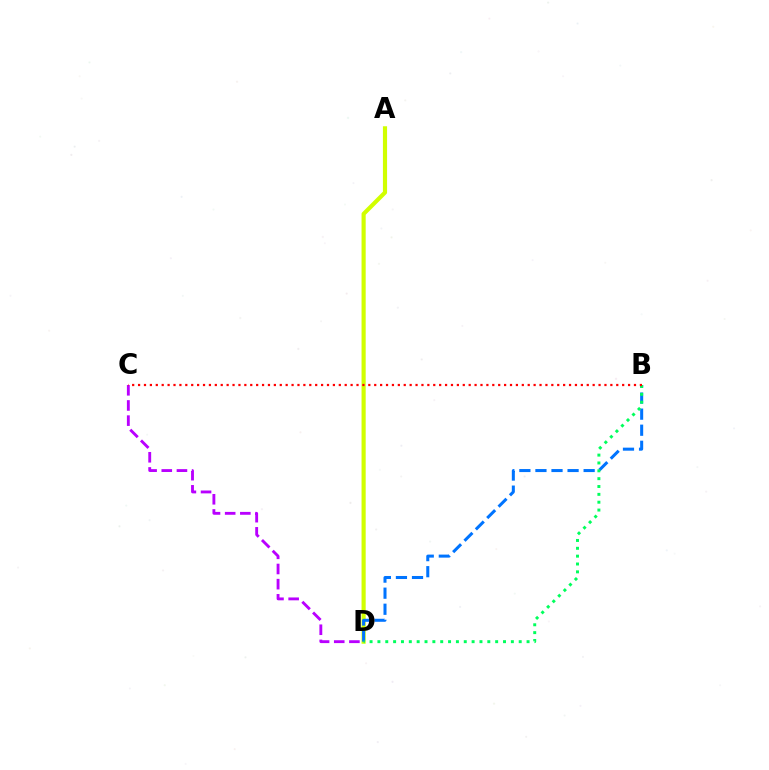{('A', 'D'): [{'color': '#d1ff00', 'line_style': 'solid', 'thickness': 2.99}], ('C', 'D'): [{'color': '#b900ff', 'line_style': 'dashed', 'thickness': 2.06}], ('B', 'D'): [{'color': '#0074ff', 'line_style': 'dashed', 'thickness': 2.18}, {'color': '#00ff5c', 'line_style': 'dotted', 'thickness': 2.13}], ('B', 'C'): [{'color': '#ff0000', 'line_style': 'dotted', 'thickness': 1.6}]}